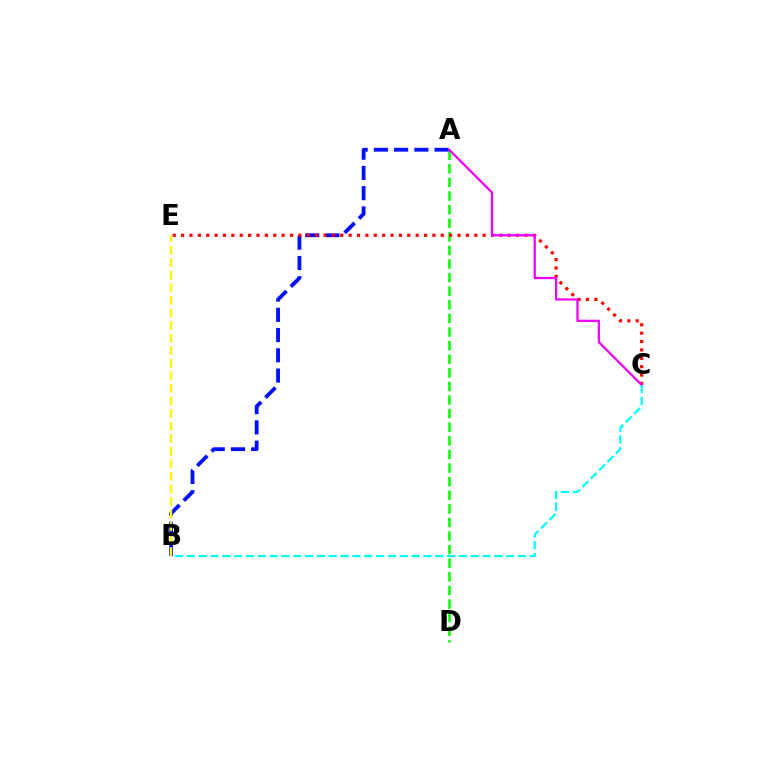{('A', 'D'): [{'color': '#08ff00', 'line_style': 'dashed', 'thickness': 1.85}], ('A', 'B'): [{'color': '#0010ff', 'line_style': 'dashed', 'thickness': 2.75}], ('C', 'E'): [{'color': '#ff0000', 'line_style': 'dotted', 'thickness': 2.28}], ('B', 'E'): [{'color': '#fcf500', 'line_style': 'dashed', 'thickness': 1.71}], ('A', 'C'): [{'color': '#ee00ff', 'line_style': 'solid', 'thickness': 1.62}], ('B', 'C'): [{'color': '#00fff6', 'line_style': 'dashed', 'thickness': 1.61}]}